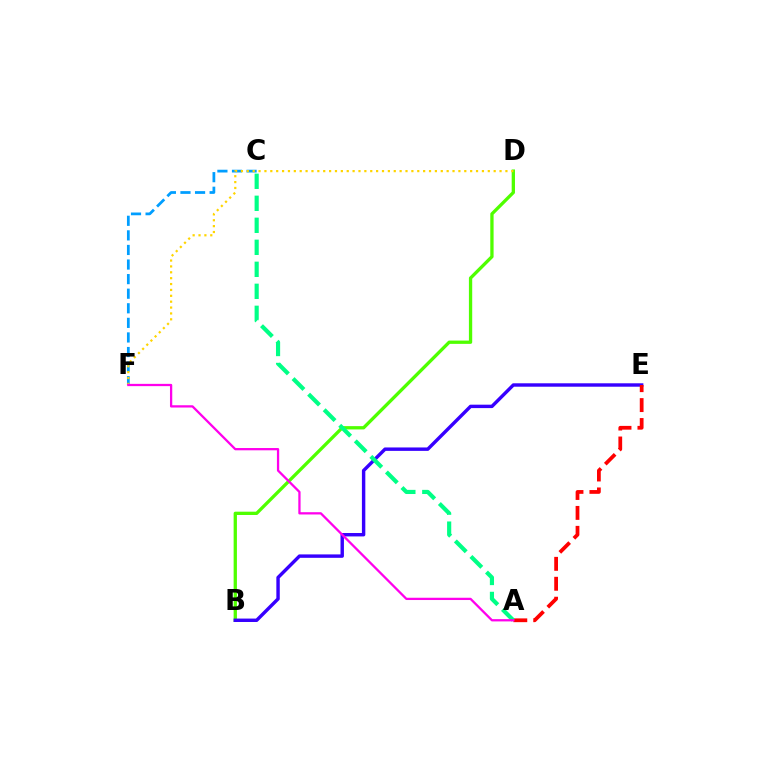{('B', 'D'): [{'color': '#4fff00', 'line_style': 'solid', 'thickness': 2.38}], ('B', 'E'): [{'color': '#3700ff', 'line_style': 'solid', 'thickness': 2.46}], ('C', 'F'): [{'color': '#009eff', 'line_style': 'dashed', 'thickness': 1.98}], ('D', 'F'): [{'color': '#ffd500', 'line_style': 'dotted', 'thickness': 1.6}], ('A', 'E'): [{'color': '#ff0000', 'line_style': 'dashed', 'thickness': 2.71}], ('A', 'C'): [{'color': '#00ff86', 'line_style': 'dashed', 'thickness': 2.99}], ('A', 'F'): [{'color': '#ff00ed', 'line_style': 'solid', 'thickness': 1.64}]}